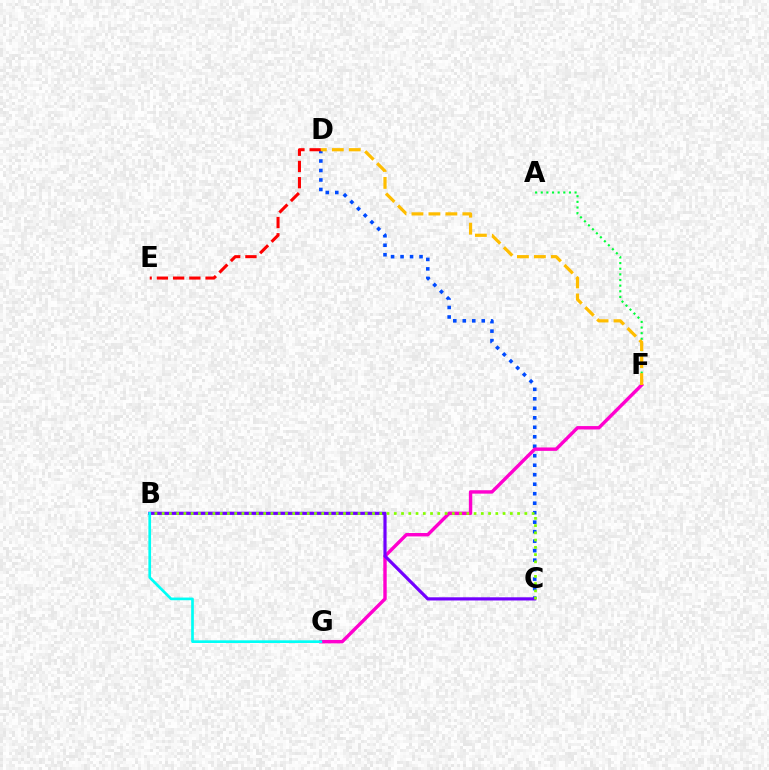{('C', 'D'): [{'color': '#004bff', 'line_style': 'dotted', 'thickness': 2.58}], ('D', 'E'): [{'color': '#ff0000', 'line_style': 'dashed', 'thickness': 2.21}], ('F', 'G'): [{'color': '#ff00cf', 'line_style': 'solid', 'thickness': 2.45}], ('B', 'C'): [{'color': '#7200ff', 'line_style': 'solid', 'thickness': 2.29}, {'color': '#84ff00', 'line_style': 'dotted', 'thickness': 1.97}], ('B', 'G'): [{'color': '#00fff6', 'line_style': 'solid', 'thickness': 1.93}], ('A', 'F'): [{'color': '#00ff39', 'line_style': 'dotted', 'thickness': 1.53}], ('D', 'F'): [{'color': '#ffbd00', 'line_style': 'dashed', 'thickness': 2.3}]}